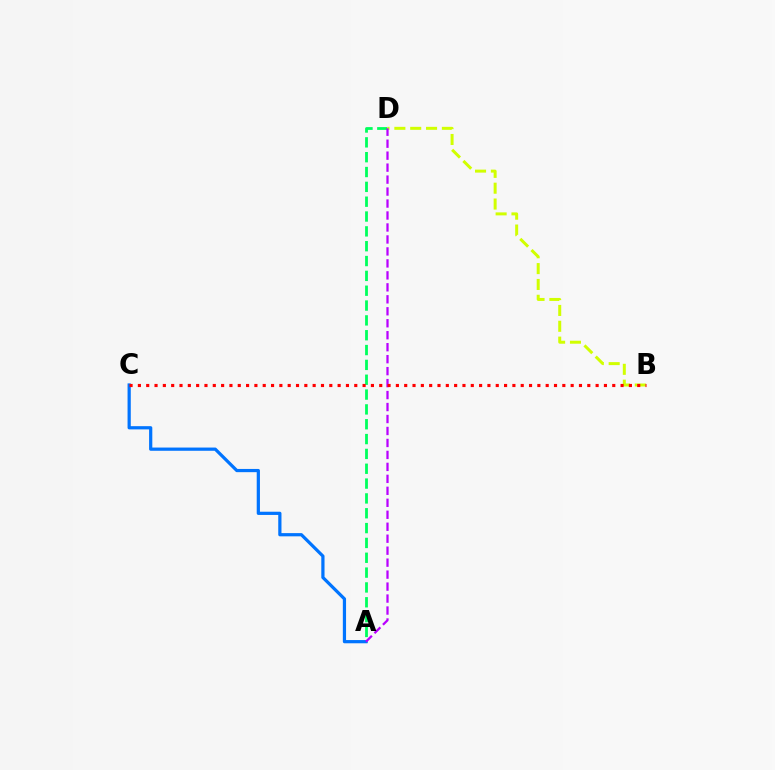{('A', 'D'): [{'color': '#00ff5c', 'line_style': 'dashed', 'thickness': 2.02}, {'color': '#b900ff', 'line_style': 'dashed', 'thickness': 1.63}], ('A', 'C'): [{'color': '#0074ff', 'line_style': 'solid', 'thickness': 2.32}], ('B', 'D'): [{'color': '#d1ff00', 'line_style': 'dashed', 'thickness': 2.15}], ('B', 'C'): [{'color': '#ff0000', 'line_style': 'dotted', 'thickness': 2.26}]}